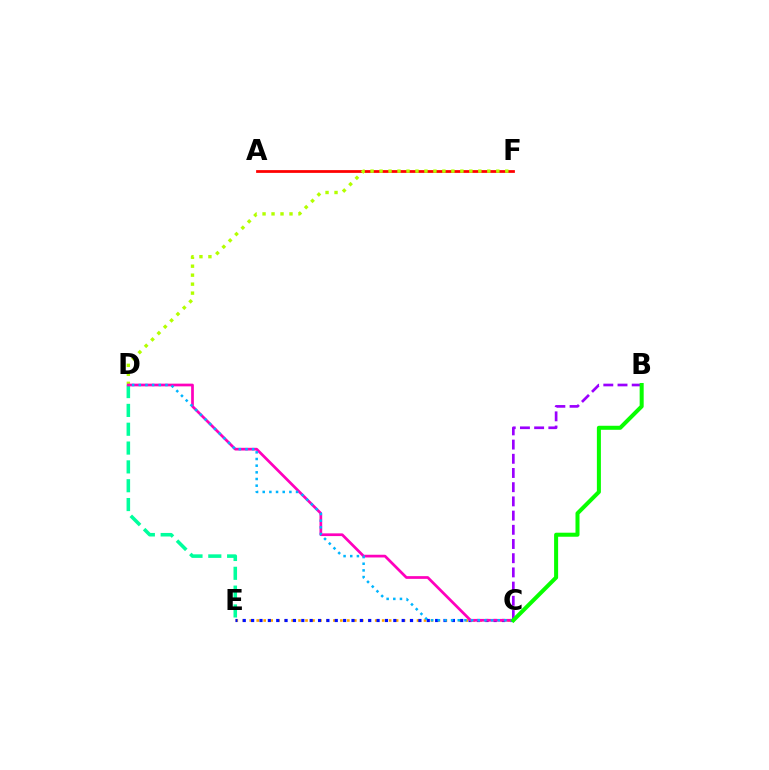{('C', 'E'): [{'color': '#ffa500', 'line_style': 'dotted', 'thickness': 1.89}, {'color': '#0010ff', 'line_style': 'dotted', 'thickness': 2.27}], ('B', 'C'): [{'color': '#9b00ff', 'line_style': 'dashed', 'thickness': 1.93}, {'color': '#08ff00', 'line_style': 'solid', 'thickness': 2.9}], ('A', 'F'): [{'color': '#ff0000', 'line_style': 'solid', 'thickness': 1.98}], ('D', 'F'): [{'color': '#b3ff00', 'line_style': 'dotted', 'thickness': 2.44}], ('D', 'E'): [{'color': '#00ff9d', 'line_style': 'dashed', 'thickness': 2.56}], ('C', 'D'): [{'color': '#ff00bd', 'line_style': 'solid', 'thickness': 1.96}, {'color': '#00b5ff', 'line_style': 'dotted', 'thickness': 1.81}]}